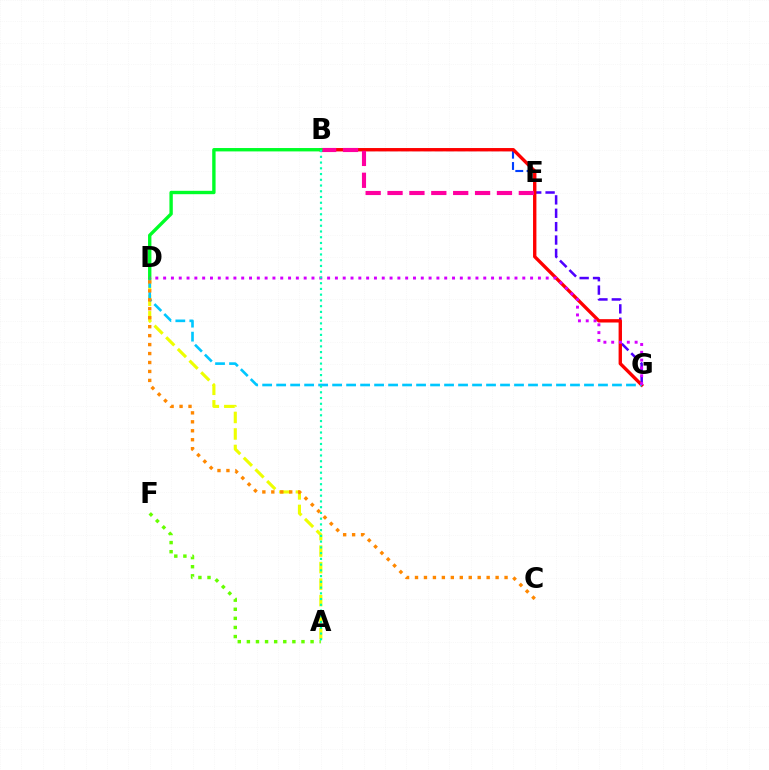{('A', 'D'): [{'color': '#eeff00', 'line_style': 'dashed', 'thickness': 2.24}], ('B', 'E'): [{'color': '#003fff', 'line_style': 'dashed', 'thickness': 1.53}, {'color': '#ff00a0', 'line_style': 'dashed', 'thickness': 2.97}], ('E', 'G'): [{'color': '#4f00ff', 'line_style': 'dashed', 'thickness': 1.82}], ('A', 'F'): [{'color': '#66ff00', 'line_style': 'dotted', 'thickness': 2.47}], ('B', 'G'): [{'color': '#ff0000', 'line_style': 'solid', 'thickness': 2.42}], ('D', 'G'): [{'color': '#00c7ff', 'line_style': 'dashed', 'thickness': 1.9}, {'color': '#d600ff', 'line_style': 'dotted', 'thickness': 2.12}], ('B', 'D'): [{'color': '#00ff27', 'line_style': 'solid', 'thickness': 2.43}], ('A', 'B'): [{'color': '#00ffaf', 'line_style': 'dotted', 'thickness': 1.56}], ('C', 'D'): [{'color': '#ff8800', 'line_style': 'dotted', 'thickness': 2.43}]}